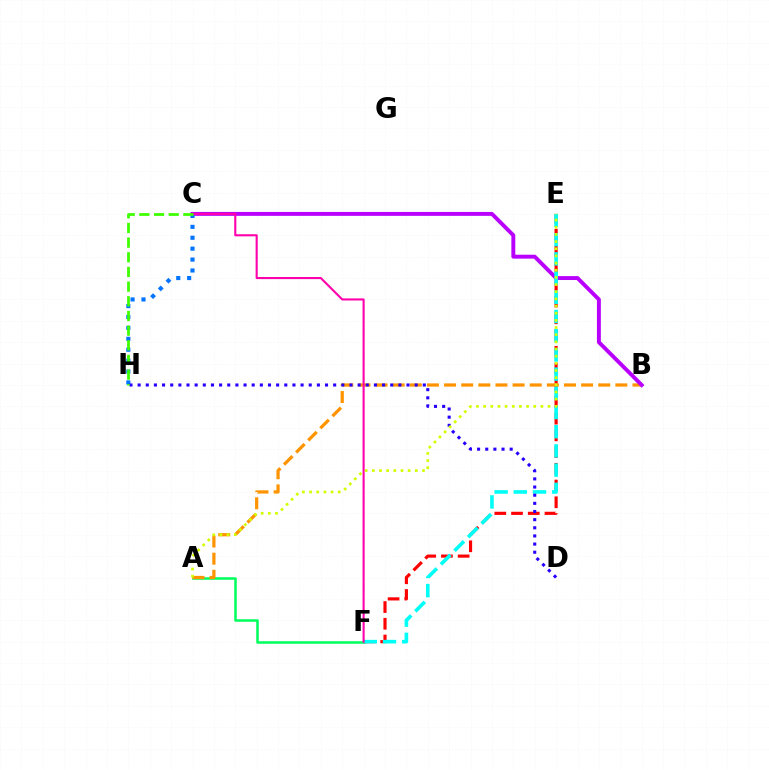{('A', 'F'): [{'color': '#00ff5c', 'line_style': 'solid', 'thickness': 1.82}], ('E', 'F'): [{'color': '#ff0000', 'line_style': 'dashed', 'thickness': 2.27}, {'color': '#00fff6', 'line_style': 'dashed', 'thickness': 2.61}], ('A', 'B'): [{'color': '#ff9400', 'line_style': 'dashed', 'thickness': 2.33}], ('B', 'C'): [{'color': '#b900ff', 'line_style': 'solid', 'thickness': 2.82}], ('C', 'H'): [{'color': '#0074ff', 'line_style': 'dotted', 'thickness': 2.96}, {'color': '#3dff00', 'line_style': 'dashed', 'thickness': 1.99}], ('D', 'H'): [{'color': '#2500ff', 'line_style': 'dotted', 'thickness': 2.21}], ('C', 'F'): [{'color': '#ff00ac', 'line_style': 'solid', 'thickness': 1.51}], ('A', 'E'): [{'color': '#d1ff00', 'line_style': 'dotted', 'thickness': 1.95}]}